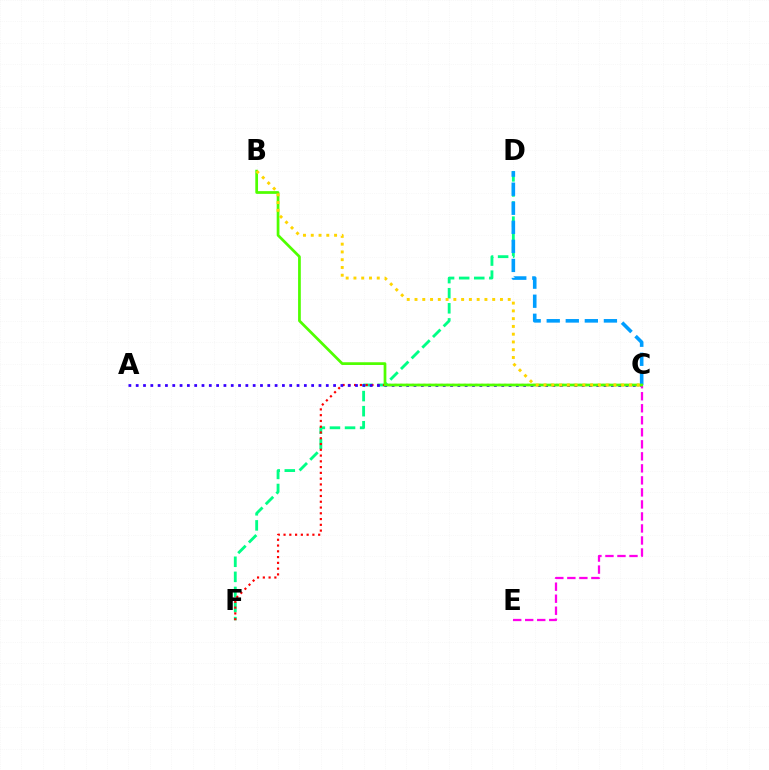{('D', 'F'): [{'color': '#00ff86', 'line_style': 'dashed', 'thickness': 2.05}], ('C', 'D'): [{'color': '#009eff', 'line_style': 'dashed', 'thickness': 2.59}], ('C', 'F'): [{'color': '#ff0000', 'line_style': 'dotted', 'thickness': 1.57}], ('A', 'C'): [{'color': '#3700ff', 'line_style': 'dotted', 'thickness': 1.99}], ('C', 'E'): [{'color': '#ff00ed', 'line_style': 'dashed', 'thickness': 1.63}], ('B', 'C'): [{'color': '#4fff00', 'line_style': 'solid', 'thickness': 1.97}, {'color': '#ffd500', 'line_style': 'dotted', 'thickness': 2.11}]}